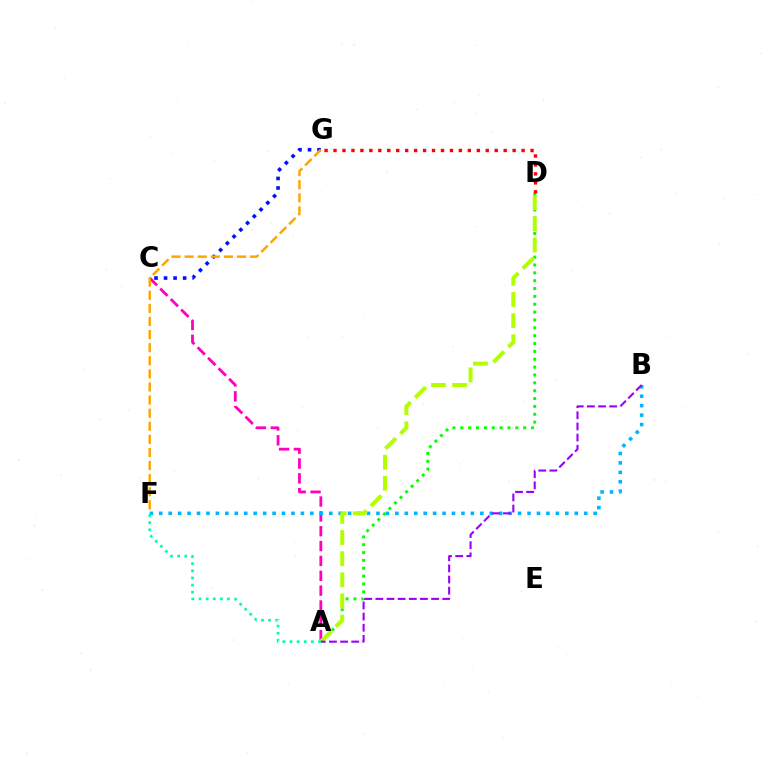{('A', 'D'): [{'color': '#08ff00', 'line_style': 'dotted', 'thickness': 2.13}, {'color': '#b3ff00', 'line_style': 'dashed', 'thickness': 2.87}], ('A', 'C'): [{'color': '#ff00bd', 'line_style': 'dashed', 'thickness': 2.02}], ('C', 'G'): [{'color': '#0010ff', 'line_style': 'dotted', 'thickness': 2.59}], ('D', 'G'): [{'color': '#ff0000', 'line_style': 'dotted', 'thickness': 2.43}], ('B', 'F'): [{'color': '#00b5ff', 'line_style': 'dotted', 'thickness': 2.57}], ('A', 'B'): [{'color': '#9b00ff', 'line_style': 'dashed', 'thickness': 1.51}], ('F', 'G'): [{'color': '#ffa500', 'line_style': 'dashed', 'thickness': 1.78}], ('A', 'F'): [{'color': '#00ff9d', 'line_style': 'dotted', 'thickness': 1.94}]}